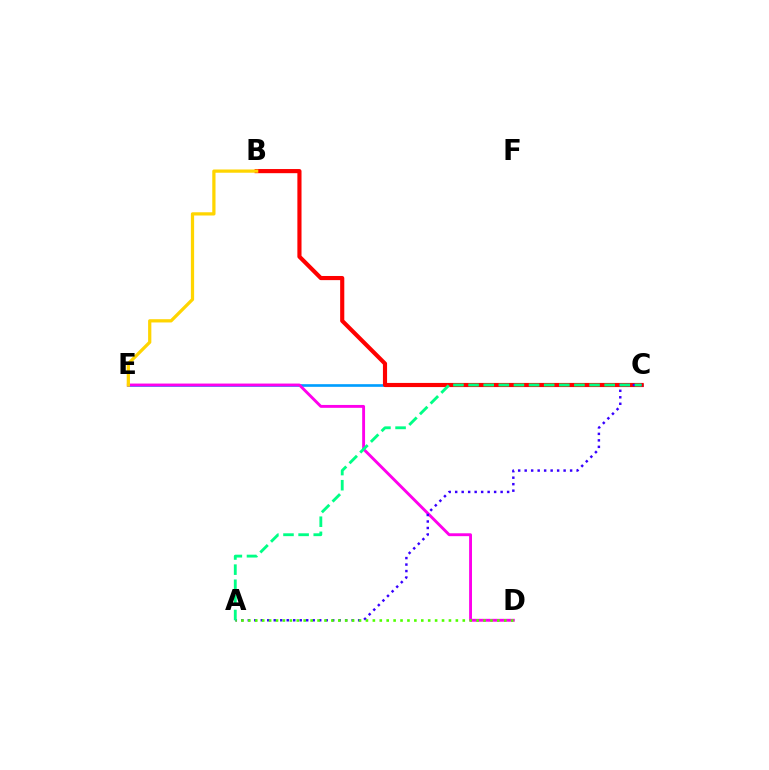{('C', 'E'): [{'color': '#009eff', 'line_style': 'solid', 'thickness': 1.91}], ('B', 'C'): [{'color': '#ff0000', 'line_style': 'solid', 'thickness': 2.98}], ('D', 'E'): [{'color': '#ff00ed', 'line_style': 'solid', 'thickness': 2.08}], ('A', 'C'): [{'color': '#3700ff', 'line_style': 'dotted', 'thickness': 1.76}, {'color': '#00ff86', 'line_style': 'dashed', 'thickness': 2.05}], ('A', 'D'): [{'color': '#4fff00', 'line_style': 'dotted', 'thickness': 1.88}], ('B', 'E'): [{'color': '#ffd500', 'line_style': 'solid', 'thickness': 2.34}]}